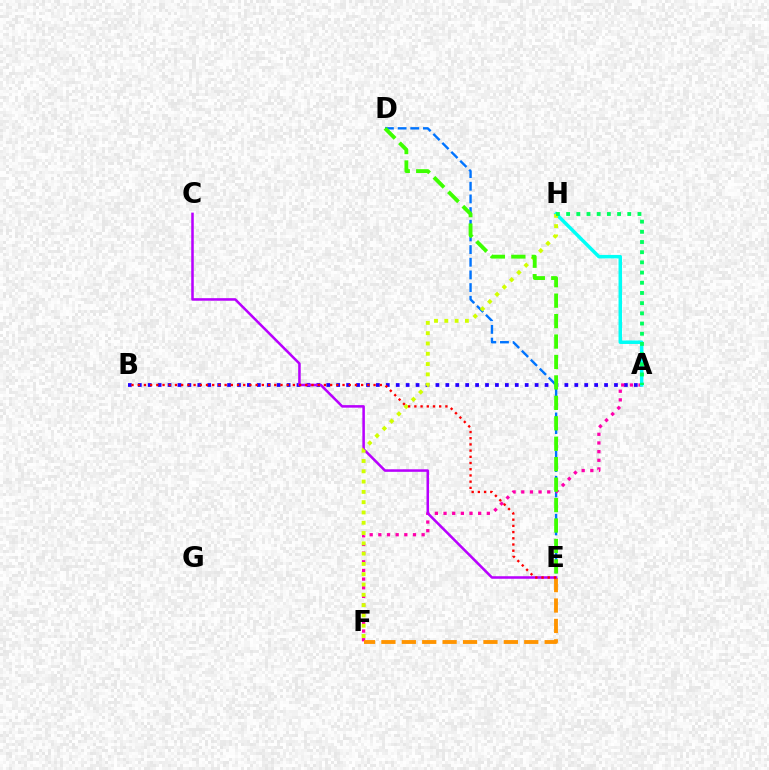{('A', 'B'): [{'color': '#2500ff', 'line_style': 'dotted', 'thickness': 2.7}], ('D', 'E'): [{'color': '#0074ff', 'line_style': 'dashed', 'thickness': 1.72}, {'color': '#3dff00', 'line_style': 'dashed', 'thickness': 2.78}], ('A', 'F'): [{'color': '#ff00ac', 'line_style': 'dotted', 'thickness': 2.35}], ('A', 'H'): [{'color': '#00fff6', 'line_style': 'solid', 'thickness': 2.52}, {'color': '#00ff5c', 'line_style': 'dotted', 'thickness': 2.77}], ('E', 'F'): [{'color': '#ff9400', 'line_style': 'dashed', 'thickness': 2.77}], ('C', 'E'): [{'color': '#b900ff', 'line_style': 'solid', 'thickness': 1.83}], ('F', 'H'): [{'color': '#d1ff00', 'line_style': 'dotted', 'thickness': 2.8}], ('B', 'E'): [{'color': '#ff0000', 'line_style': 'dotted', 'thickness': 1.69}]}